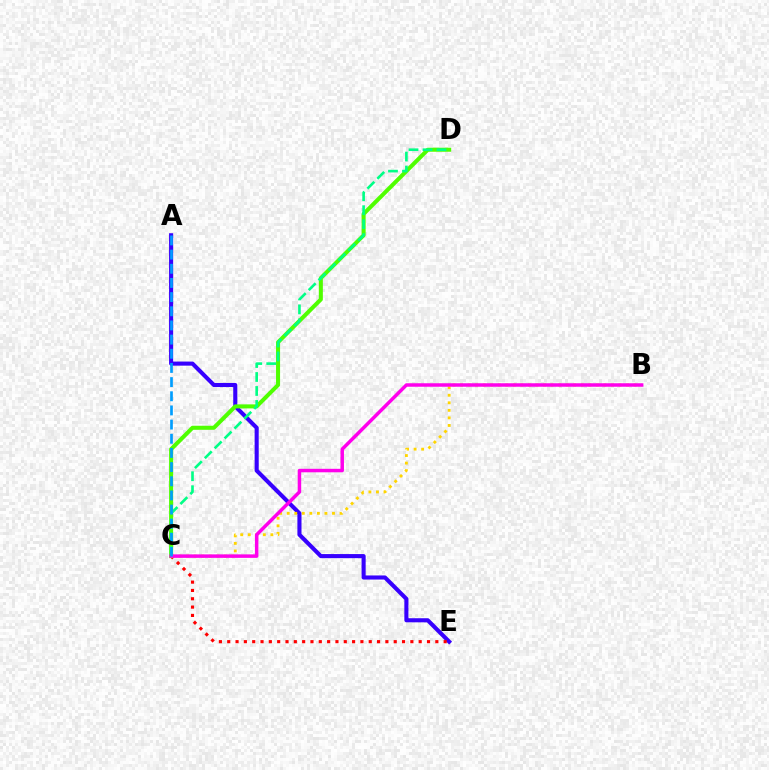{('A', 'E'): [{'color': '#3700ff', 'line_style': 'solid', 'thickness': 2.95}], ('C', 'E'): [{'color': '#ff0000', 'line_style': 'dotted', 'thickness': 2.26}], ('C', 'D'): [{'color': '#4fff00', 'line_style': 'solid', 'thickness': 2.91}, {'color': '#00ff86', 'line_style': 'dashed', 'thickness': 1.9}], ('B', 'C'): [{'color': '#ffd500', 'line_style': 'dotted', 'thickness': 2.05}, {'color': '#ff00ed', 'line_style': 'solid', 'thickness': 2.51}], ('A', 'C'): [{'color': '#009eff', 'line_style': 'dashed', 'thickness': 1.92}]}